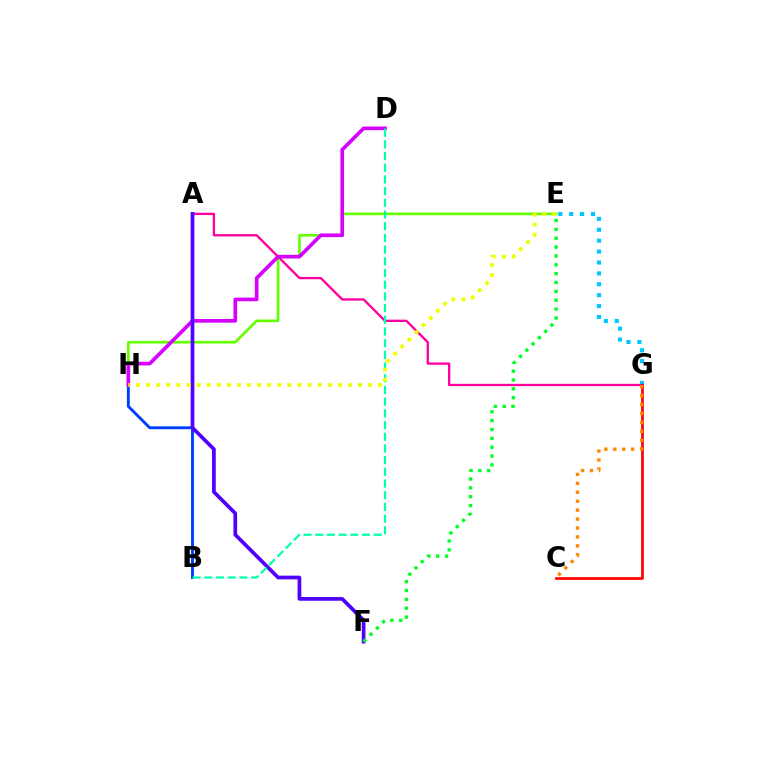{('E', 'G'): [{'color': '#00c7ff', 'line_style': 'dotted', 'thickness': 2.96}], ('B', 'H'): [{'color': '#003fff', 'line_style': 'solid', 'thickness': 2.09}], ('A', 'G'): [{'color': '#ff00a0', 'line_style': 'solid', 'thickness': 1.68}], ('E', 'H'): [{'color': '#66ff00', 'line_style': 'solid', 'thickness': 1.9}, {'color': '#eeff00', 'line_style': 'dotted', 'thickness': 2.74}], ('D', 'H'): [{'color': '#d600ff', 'line_style': 'solid', 'thickness': 2.63}], ('C', 'G'): [{'color': '#ff0000', 'line_style': 'solid', 'thickness': 1.94}, {'color': '#ff8800', 'line_style': 'dotted', 'thickness': 2.43}], ('A', 'F'): [{'color': '#4f00ff', 'line_style': 'solid', 'thickness': 2.66}], ('E', 'F'): [{'color': '#00ff27', 'line_style': 'dotted', 'thickness': 2.41}], ('B', 'D'): [{'color': '#00ffaf', 'line_style': 'dashed', 'thickness': 1.59}]}